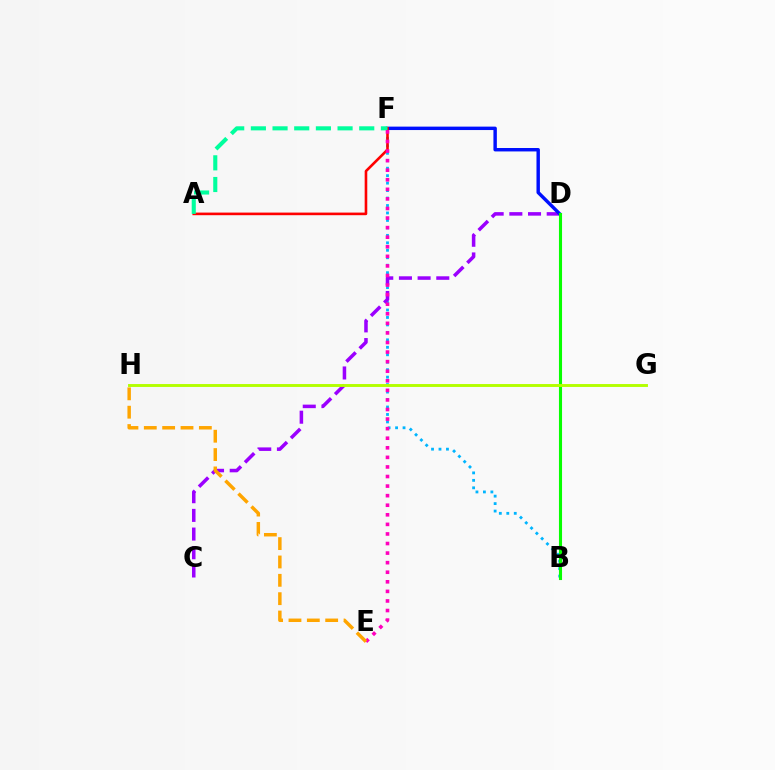{('B', 'F'): [{'color': '#00b5ff', 'line_style': 'dotted', 'thickness': 2.03}], ('C', 'D'): [{'color': '#9b00ff', 'line_style': 'dashed', 'thickness': 2.54}], ('D', 'F'): [{'color': '#0010ff', 'line_style': 'solid', 'thickness': 2.47}], ('A', 'F'): [{'color': '#ff0000', 'line_style': 'solid', 'thickness': 1.88}, {'color': '#00ff9d', 'line_style': 'dashed', 'thickness': 2.94}], ('B', 'D'): [{'color': '#08ff00', 'line_style': 'solid', 'thickness': 2.23}], ('E', 'F'): [{'color': '#ff00bd', 'line_style': 'dotted', 'thickness': 2.6}], ('E', 'H'): [{'color': '#ffa500', 'line_style': 'dashed', 'thickness': 2.49}], ('G', 'H'): [{'color': '#b3ff00', 'line_style': 'solid', 'thickness': 2.09}]}